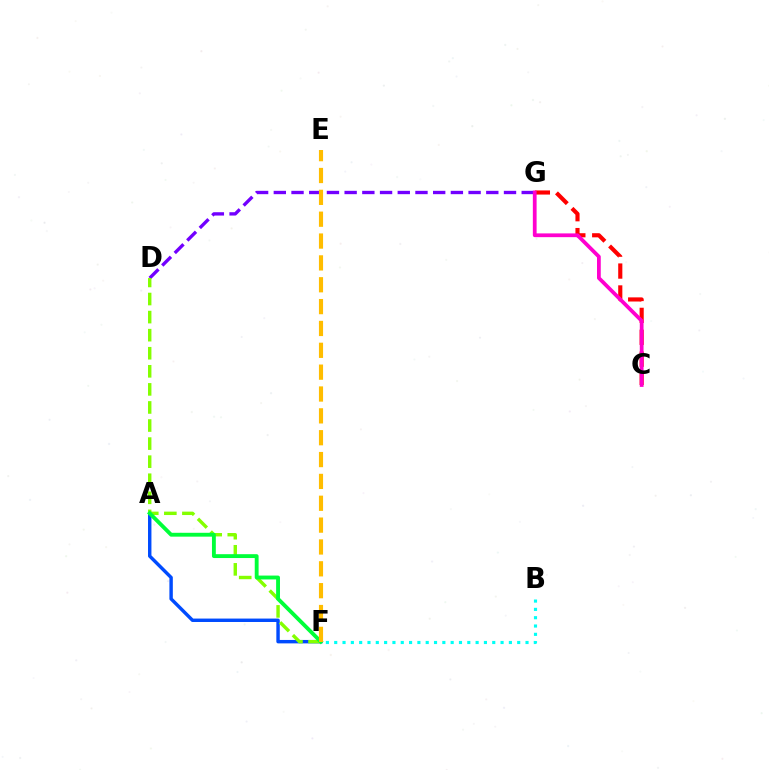{('C', 'G'): [{'color': '#ff0000', 'line_style': 'dashed', 'thickness': 2.98}, {'color': '#ff00cf', 'line_style': 'solid', 'thickness': 2.71}], ('A', 'F'): [{'color': '#004bff', 'line_style': 'solid', 'thickness': 2.46}, {'color': '#00ff39', 'line_style': 'solid', 'thickness': 2.78}], ('B', 'F'): [{'color': '#00fff6', 'line_style': 'dotted', 'thickness': 2.26}], ('D', 'G'): [{'color': '#7200ff', 'line_style': 'dashed', 'thickness': 2.41}], ('D', 'F'): [{'color': '#84ff00', 'line_style': 'dashed', 'thickness': 2.45}], ('E', 'F'): [{'color': '#ffbd00', 'line_style': 'dashed', 'thickness': 2.97}]}